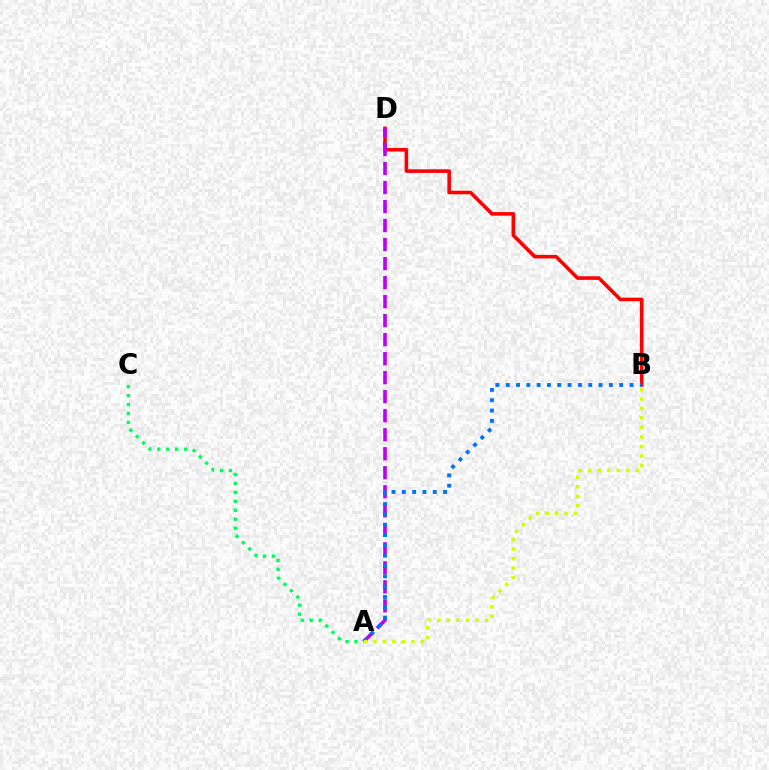{('B', 'D'): [{'color': '#ff0000', 'line_style': 'solid', 'thickness': 2.57}], ('A', 'D'): [{'color': '#b900ff', 'line_style': 'dashed', 'thickness': 2.58}], ('A', 'B'): [{'color': '#0074ff', 'line_style': 'dotted', 'thickness': 2.8}, {'color': '#d1ff00', 'line_style': 'dotted', 'thickness': 2.58}], ('A', 'C'): [{'color': '#00ff5c', 'line_style': 'dotted', 'thickness': 2.43}]}